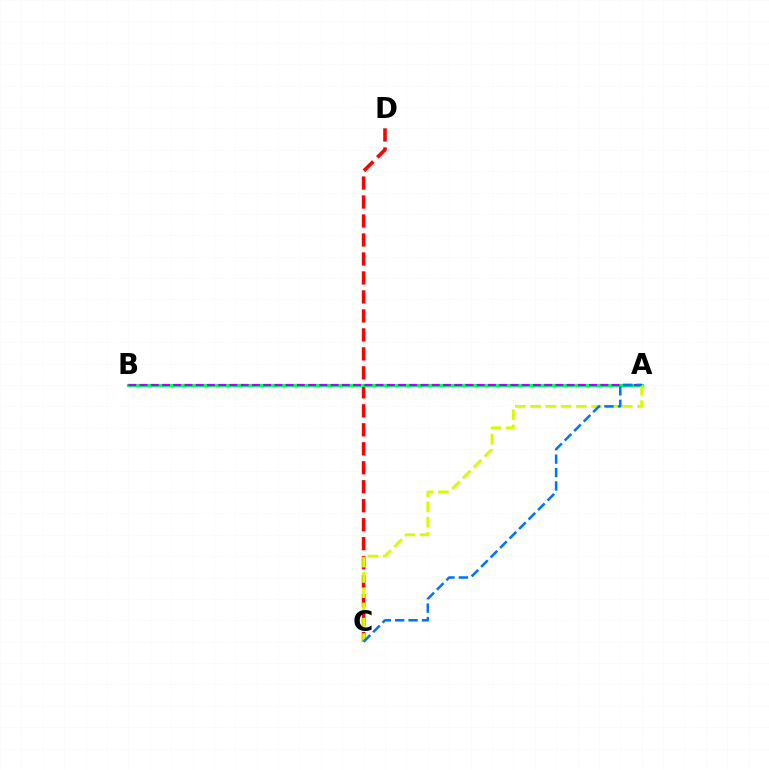{('C', 'D'): [{'color': '#ff0000', 'line_style': 'dashed', 'thickness': 2.58}], ('A', 'B'): [{'color': '#00ff5c', 'line_style': 'solid', 'thickness': 2.31}, {'color': '#b900ff', 'line_style': 'dashed', 'thickness': 1.53}], ('A', 'C'): [{'color': '#d1ff00', 'line_style': 'dashed', 'thickness': 2.07}, {'color': '#0074ff', 'line_style': 'dashed', 'thickness': 1.82}]}